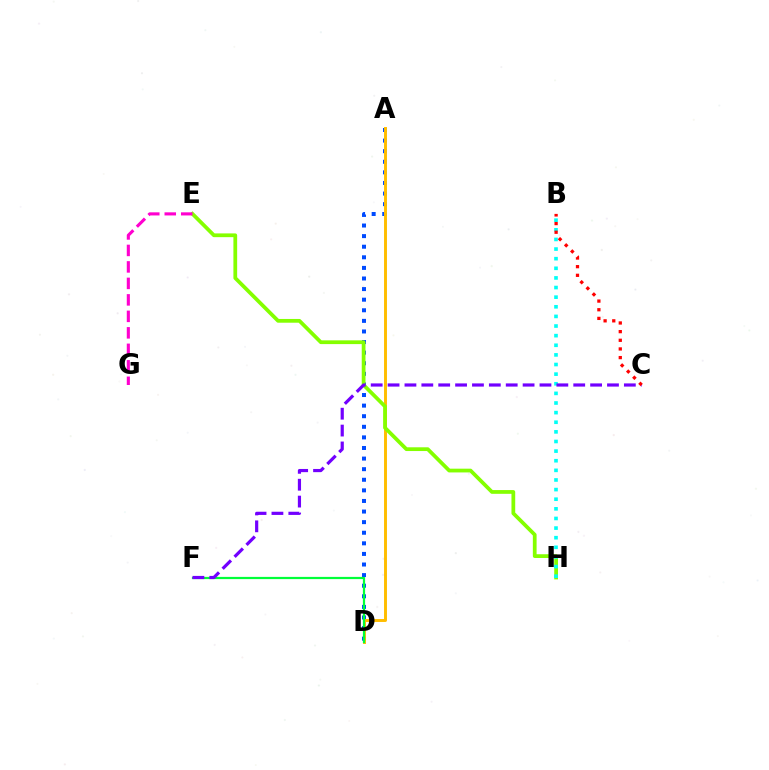{('A', 'D'): [{'color': '#004bff', 'line_style': 'dotted', 'thickness': 2.88}, {'color': '#ffbd00', 'line_style': 'solid', 'thickness': 2.12}], ('D', 'F'): [{'color': '#00ff39', 'line_style': 'solid', 'thickness': 1.6}], ('E', 'H'): [{'color': '#84ff00', 'line_style': 'solid', 'thickness': 2.7}], ('E', 'G'): [{'color': '#ff00cf', 'line_style': 'dashed', 'thickness': 2.24}], ('B', 'H'): [{'color': '#00fff6', 'line_style': 'dotted', 'thickness': 2.61}], ('C', 'F'): [{'color': '#7200ff', 'line_style': 'dashed', 'thickness': 2.29}], ('B', 'C'): [{'color': '#ff0000', 'line_style': 'dotted', 'thickness': 2.35}]}